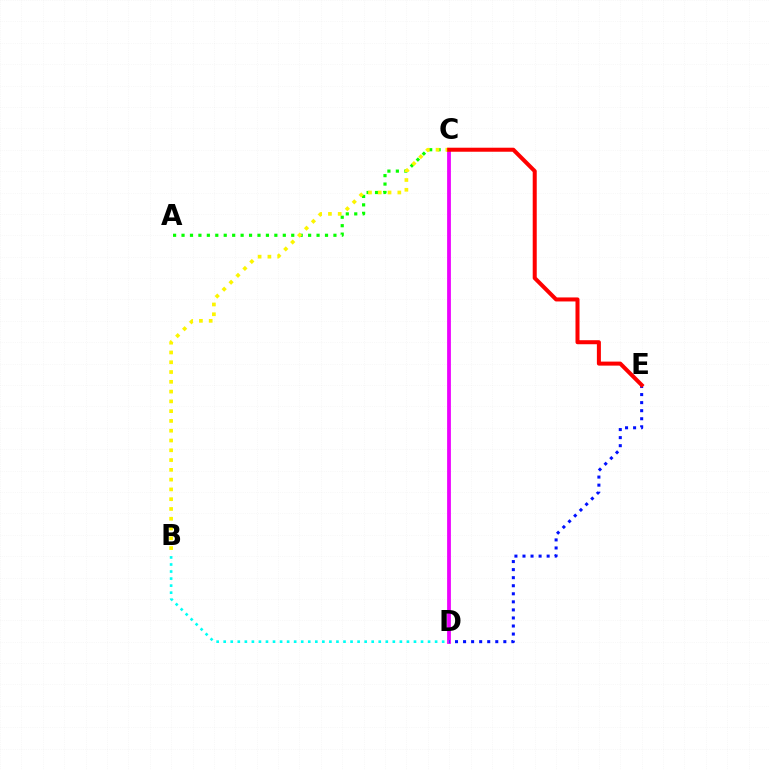{('C', 'D'): [{'color': '#ee00ff', 'line_style': 'solid', 'thickness': 2.71}], ('D', 'E'): [{'color': '#0010ff', 'line_style': 'dotted', 'thickness': 2.19}], ('A', 'C'): [{'color': '#08ff00', 'line_style': 'dotted', 'thickness': 2.29}], ('B', 'C'): [{'color': '#fcf500', 'line_style': 'dotted', 'thickness': 2.66}], ('C', 'E'): [{'color': '#ff0000', 'line_style': 'solid', 'thickness': 2.89}], ('B', 'D'): [{'color': '#00fff6', 'line_style': 'dotted', 'thickness': 1.91}]}